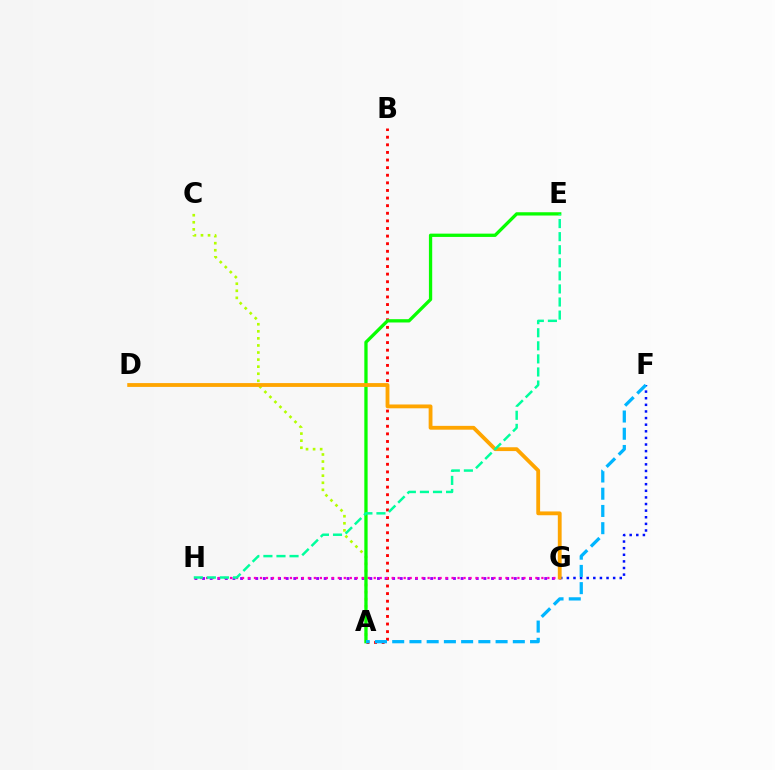{('F', 'G'): [{'color': '#0010ff', 'line_style': 'dotted', 'thickness': 1.8}], ('G', 'H'): [{'color': '#9b00ff', 'line_style': 'dotted', 'thickness': 2.07}, {'color': '#ff00bd', 'line_style': 'dotted', 'thickness': 1.63}], ('A', 'C'): [{'color': '#b3ff00', 'line_style': 'dotted', 'thickness': 1.92}], ('A', 'B'): [{'color': '#ff0000', 'line_style': 'dotted', 'thickness': 2.07}], ('A', 'E'): [{'color': '#08ff00', 'line_style': 'solid', 'thickness': 2.37}], ('D', 'G'): [{'color': '#ffa500', 'line_style': 'solid', 'thickness': 2.75}], ('A', 'F'): [{'color': '#00b5ff', 'line_style': 'dashed', 'thickness': 2.34}], ('E', 'H'): [{'color': '#00ff9d', 'line_style': 'dashed', 'thickness': 1.78}]}